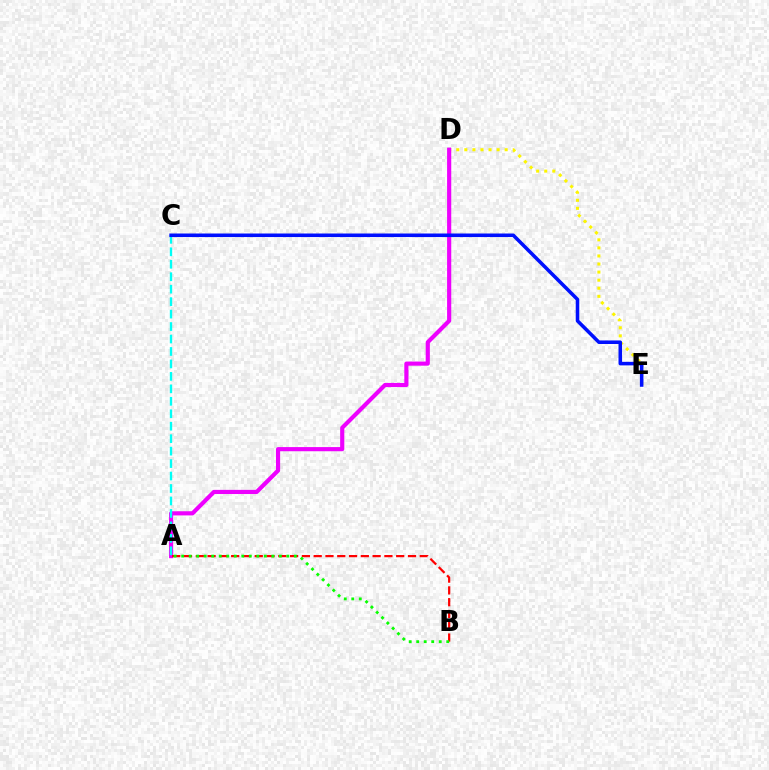{('D', 'E'): [{'color': '#fcf500', 'line_style': 'dotted', 'thickness': 2.19}], ('A', 'D'): [{'color': '#ee00ff', 'line_style': 'solid', 'thickness': 2.99}], ('A', 'C'): [{'color': '#00fff6', 'line_style': 'dashed', 'thickness': 1.69}], ('A', 'B'): [{'color': '#ff0000', 'line_style': 'dashed', 'thickness': 1.6}, {'color': '#08ff00', 'line_style': 'dotted', 'thickness': 2.04}], ('C', 'E'): [{'color': '#0010ff', 'line_style': 'solid', 'thickness': 2.55}]}